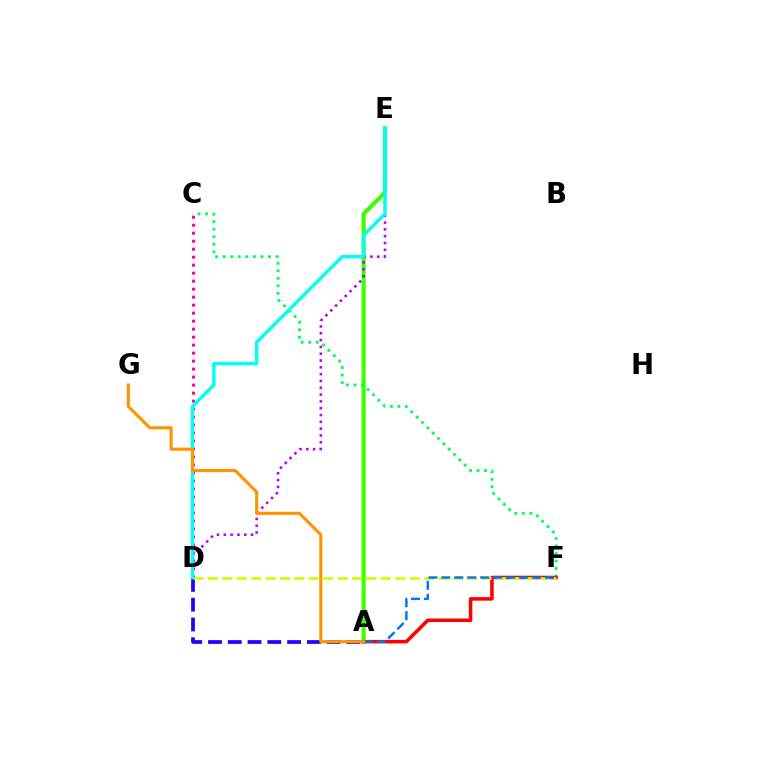{('A', 'E'): [{'color': '#3dff00', 'line_style': 'solid', 'thickness': 2.97}], ('C', 'D'): [{'color': '#ff00ac', 'line_style': 'dotted', 'thickness': 2.17}], ('D', 'E'): [{'color': '#b900ff', 'line_style': 'dotted', 'thickness': 1.85}, {'color': '#00fff6', 'line_style': 'solid', 'thickness': 2.46}], ('C', 'F'): [{'color': '#00ff5c', 'line_style': 'dotted', 'thickness': 2.05}], ('A', 'F'): [{'color': '#ff0000', 'line_style': 'solid', 'thickness': 2.55}, {'color': '#0074ff', 'line_style': 'dashed', 'thickness': 1.76}], ('A', 'D'): [{'color': '#2500ff', 'line_style': 'dashed', 'thickness': 2.69}], ('D', 'F'): [{'color': '#d1ff00', 'line_style': 'dashed', 'thickness': 1.96}], ('A', 'G'): [{'color': '#ff9400', 'line_style': 'solid', 'thickness': 2.24}]}